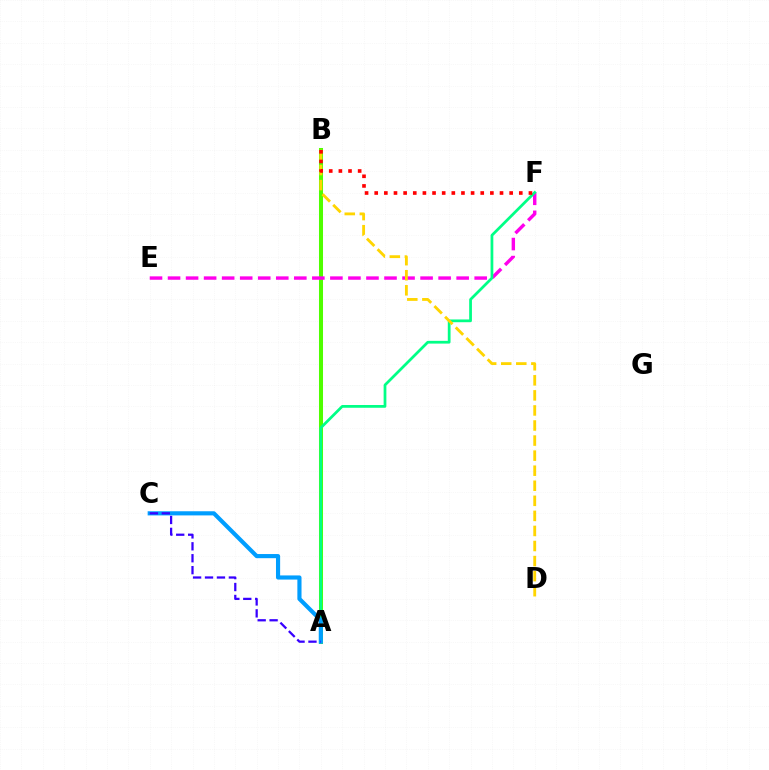{('A', 'B'): [{'color': '#4fff00', 'line_style': 'solid', 'thickness': 2.9}], ('E', 'F'): [{'color': '#ff00ed', 'line_style': 'dashed', 'thickness': 2.45}], ('A', 'F'): [{'color': '#00ff86', 'line_style': 'solid', 'thickness': 1.98}], ('B', 'D'): [{'color': '#ffd500', 'line_style': 'dashed', 'thickness': 2.05}], ('A', 'C'): [{'color': '#009eff', 'line_style': 'solid', 'thickness': 2.99}, {'color': '#3700ff', 'line_style': 'dashed', 'thickness': 1.62}], ('B', 'F'): [{'color': '#ff0000', 'line_style': 'dotted', 'thickness': 2.62}]}